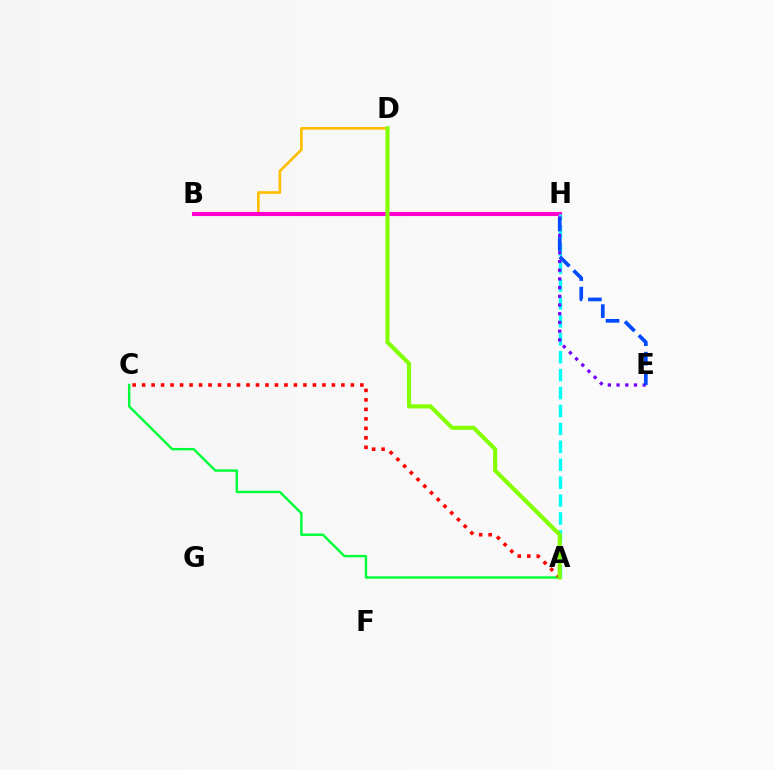{('A', 'C'): [{'color': '#00ff39', 'line_style': 'solid', 'thickness': 1.74}, {'color': '#ff0000', 'line_style': 'dotted', 'thickness': 2.58}], ('B', 'D'): [{'color': '#ffbd00', 'line_style': 'solid', 'thickness': 1.9}], ('B', 'H'): [{'color': '#ff00cf', 'line_style': 'solid', 'thickness': 2.93}], ('A', 'H'): [{'color': '#00fff6', 'line_style': 'dashed', 'thickness': 2.43}], ('E', 'H'): [{'color': '#7200ff', 'line_style': 'dotted', 'thickness': 2.37}, {'color': '#004bff', 'line_style': 'dashed', 'thickness': 2.65}], ('A', 'D'): [{'color': '#84ff00', 'line_style': 'solid', 'thickness': 2.96}]}